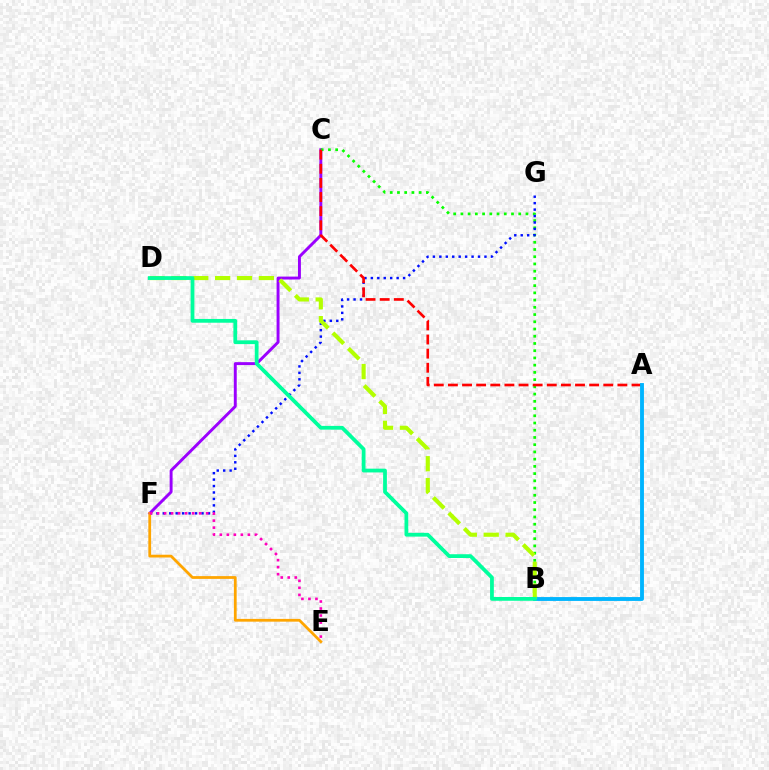{('C', 'F'): [{'color': '#9b00ff', 'line_style': 'solid', 'thickness': 2.11}], ('B', 'C'): [{'color': '#08ff00', 'line_style': 'dotted', 'thickness': 1.96}], ('F', 'G'): [{'color': '#0010ff', 'line_style': 'dotted', 'thickness': 1.75}], ('E', 'F'): [{'color': '#ffa500', 'line_style': 'solid', 'thickness': 1.99}, {'color': '#ff00bd', 'line_style': 'dotted', 'thickness': 1.91}], ('A', 'C'): [{'color': '#ff0000', 'line_style': 'dashed', 'thickness': 1.92}], ('A', 'B'): [{'color': '#00b5ff', 'line_style': 'solid', 'thickness': 2.78}], ('B', 'D'): [{'color': '#b3ff00', 'line_style': 'dashed', 'thickness': 2.97}, {'color': '#00ff9d', 'line_style': 'solid', 'thickness': 2.72}]}